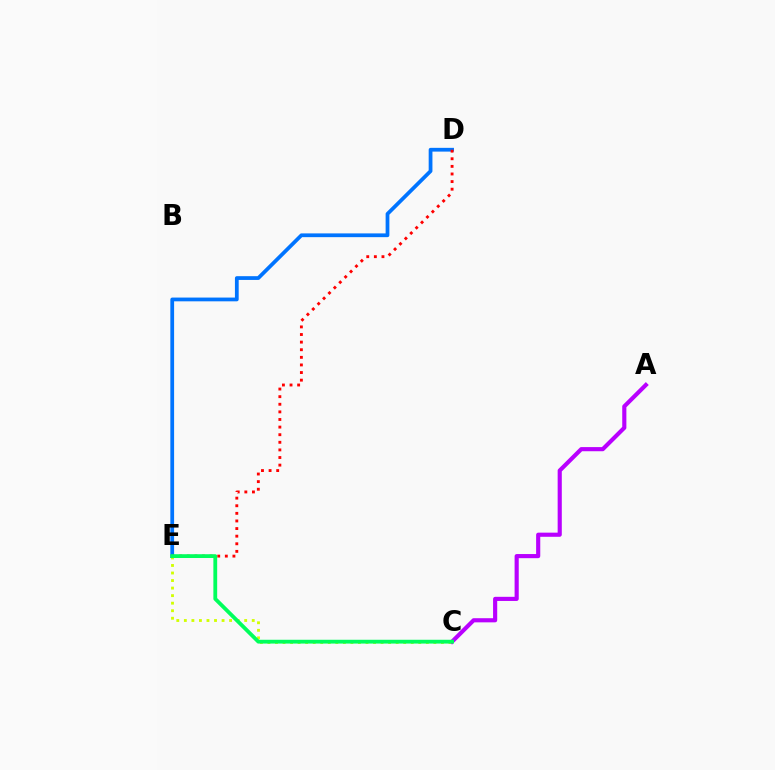{('D', 'E'): [{'color': '#0074ff', 'line_style': 'solid', 'thickness': 2.71}, {'color': '#ff0000', 'line_style': 'dotted', 'thickness': 2.07}], ('C', 'E'): [{'color': '#d1ff00', 'line_style': 'dotted', 'thickness': 2.05}, {'color': '#00ff5c', 'line_style': 'solid', 'thickness': 2.74}], ('A', 'C'): [{'color': '#b900ff', 'line_style': 'solid', 'thickness': 2.98}]}